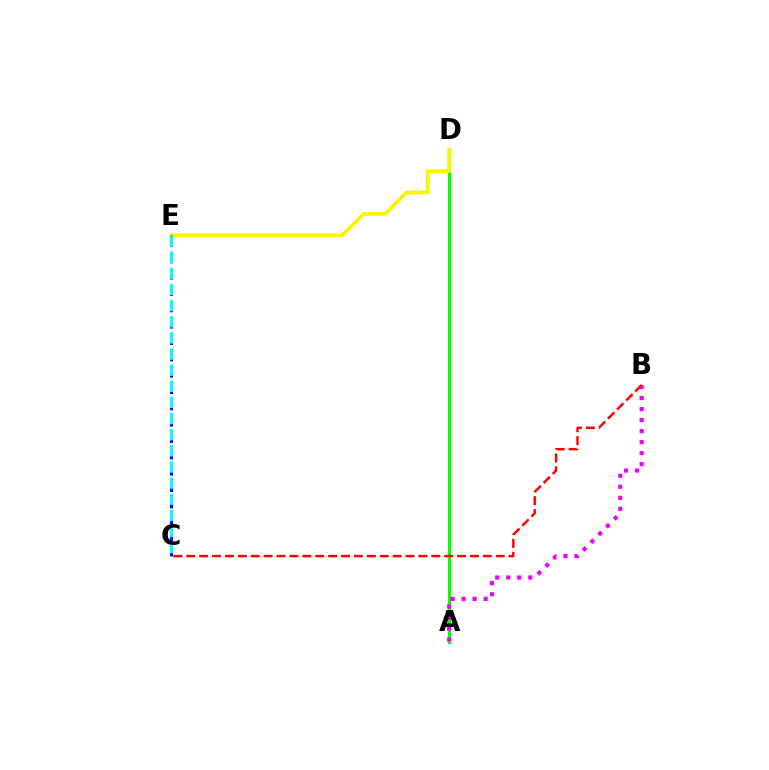{('A', 'D'): [{'color': '#08ff00', 'line_style': 'solid', 'thickness': 2.34}], ('D', 'E'): [{'color': '#fcf500', 'line_style': 'solid', 'thickness': 2.69}], ('A', 'B'): [{'color': '#ee00ff', 'line_style': 'dotted', 'thickness': 2.99}], ('C', 'E'): [{'color': '#0010ff', 'line_style': 'dashed', 'thickness': 2.22}, {'color': '#00fff6', 'line_style': 'dashed', 'thickness': 2.19}], ('B', 'C'): [{'color': '#ff0000', 'line_style': 'dashed', 'thickness': 1.75}]}